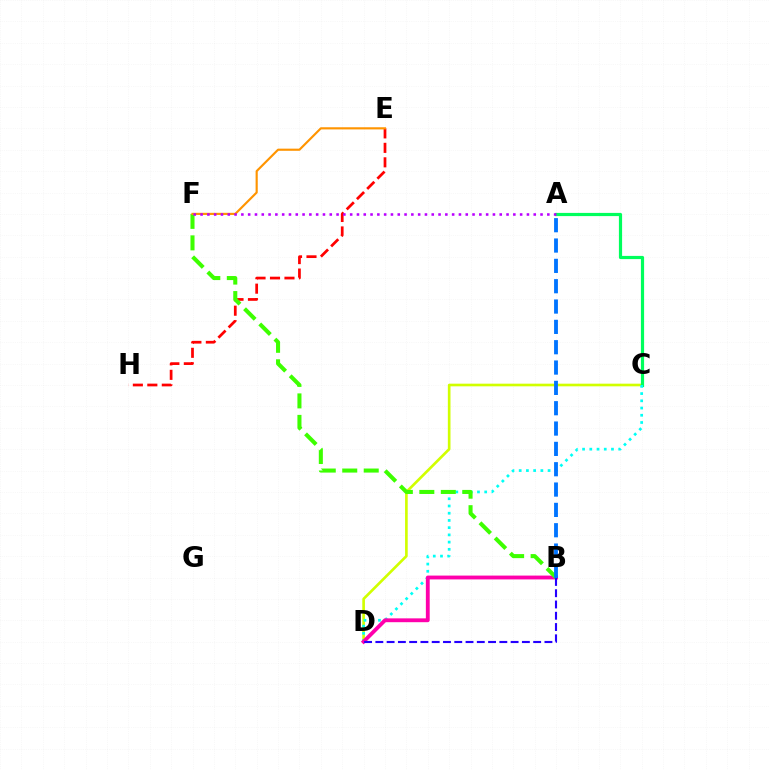{('C', 'D'): [{'color': '#d1ff00', 'line_style': 'solid', 'thickness': 1.91}, {'color': '#00fff6', 'line_style': 'dotted', 'thickness': 1.96}], ('A', 'C'): [{'color': '#00ff5c', 'line_style': 'solid', 'thickness': 2.3}], ('B', 'D'): [{'color': '#ff00ac', 'line_style': 'solid', 'thickness': 2.76}, {'color': '#2500ff', 'line_style': 'dashed', 'thickness': 1.53}], ('E', 'H'): [{'color': '#ff0000', 'line_style': 'dashed', 'thickness': 1.97}], ('B', 'F'): [{'color': '#3dff00', 'line_style': 'dashed', 'thickness': 2.92}], ('A', 'B'): [{'color': '#0074ff', 'line_style': 'dashed', 'thickness': 2.76}], ('E', 'F'): [{'color': '#ff9400', 'line_style': 'solid', 'thickness': 1.55}], ('A', 'F'): [{'color': '#b900ff', 'line_style': 'dotted', 'thickness': 1.85}]}